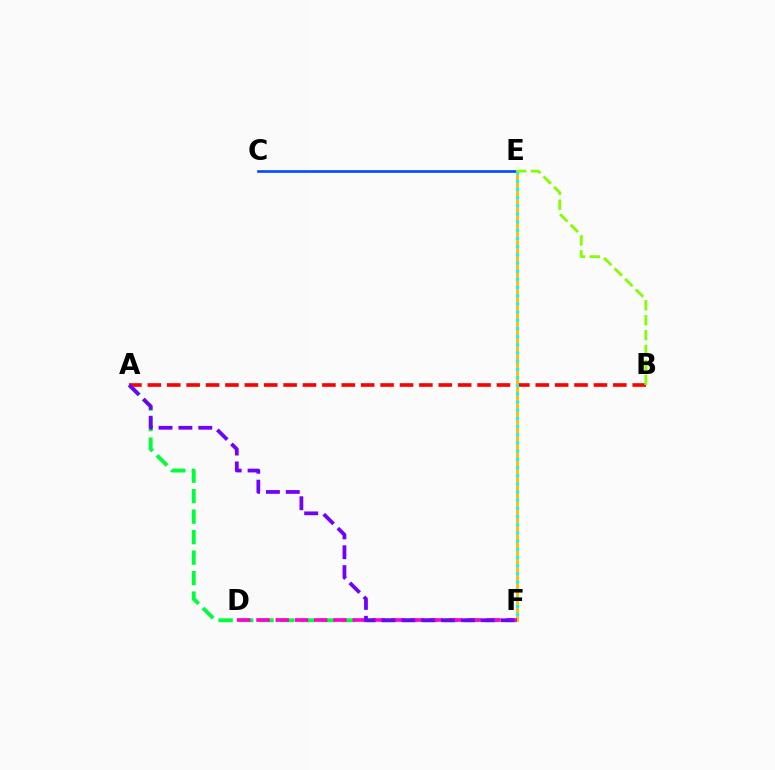{('A', 'F'): [{'color': '#00ff39', 'line_style': 'dashed', 'thickness': 2.78}, {'color': '#7200ff', 'line_style': 'dashed', 'thickness': 2.7}], ('A', 'B'): [{'color': '#ff0000', 'line_style': 'dashed', 'thickness': 2.63}], ('C', 'E'): [{'color': '#004bff', 'line_style': 'solid', 'thickness': 1.89}], ('E', 'F'): [{'color': '#ffbd00', 'line_style': 'solid', 'thickness': 2.09}, {'color': '#00fff6', 'line_style': 'dotted', 'thickness': 2.22}], ('D', 'F'): [{'color': '#ff00cf', 'line_style': 'dashed', 'thickness': 2.61}], ('B', 'E'): [{'color': '#84ff00', 'line_style': 'dashed', 'thickness': 2.02}]}